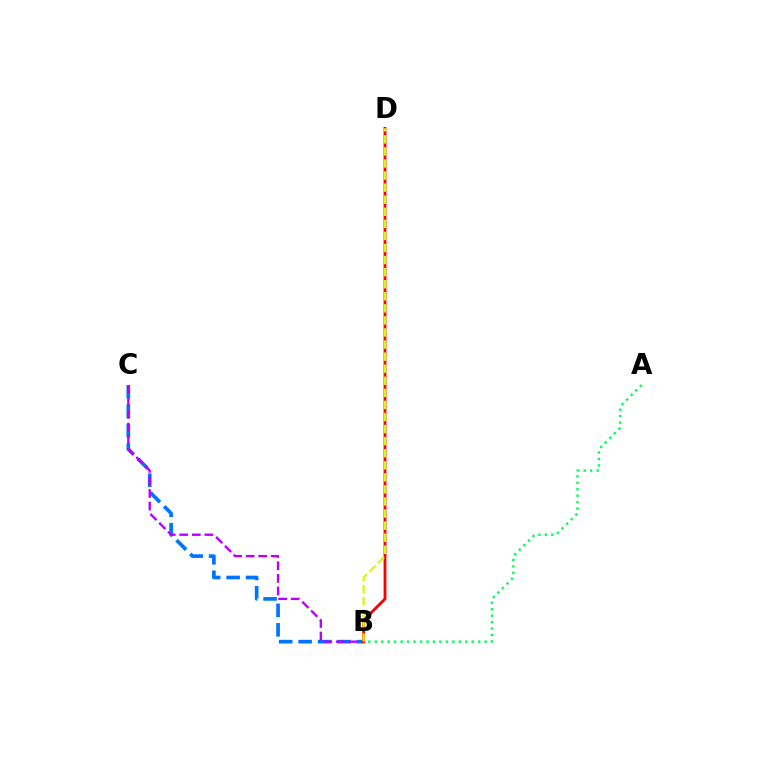{('B', 'C'): [{'color': '#0074ff', 'line_style': 'dashed', 'thickness': 2.64}, {'color': '#b900ff', 'line_style': 'dashed', 'thickness': 1.7}], ('A', 'B'): [{'color': '#00ff5c', 'line_style': 'dotted', 'thickness': 1.76}], ('B', 'D'): [{'color': '#ff0000', 'line_style': 'solid', 'thickness': 2.04}, {'color': '#d1ff00', 'line_style': 'dashed', 'thickness': 1.64}]}